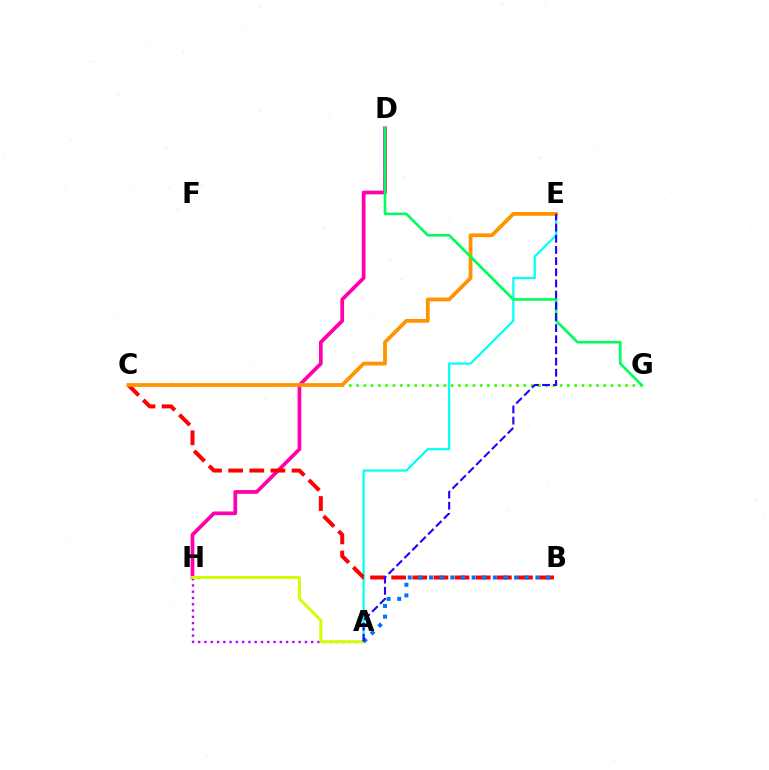{('C', 'G'): [{'color': '#3dff00', 'line_style': 'dotted', 'thickness': 1.98}], ('A', 'E'): [{'color': '#00fff6', 'line_style': 'solid', 'thickness': 1.6}, {'color': '#2500ff', 'line_style': 'dashed', 'thickness': 1.52}], ('D', 'H'): [{'color': '#ff00ac', 'line_style': 'solid', 'thickness': 2.68}], ('B', 'C'): [{'color': '#ff0000', 'line_style': 'dashed', 'thickness': 2.87}], ('A', 'H'): [{'color': '#b900ff', 'line_style': 'dotted', 'thickness': 1.71}, {'color': '#d1ff00', 'line_style': 'solid', 'thickness': 2.12}], ('C', 'E'): [{'color': '#ff9400', 'line_style': 'solid', 'thickness': 2.73}], ('D', 'G'): [{'color': '#00ff5c', 'line_style': 'solid', 'thickness': 1.9}], ('A', 'B'): [{'color': '#0074ff', 'line_style': 'dotted', 'thickness': 2.89}]}